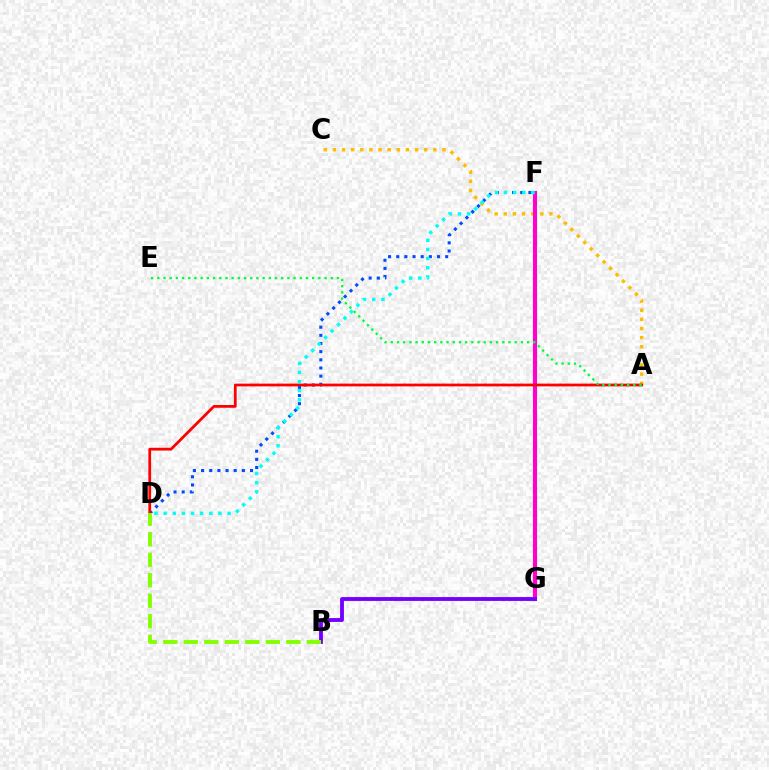{('A', 'C'): [{'color': '#ffbd00', 'line_style': 'dotted', 'thickness': 2.48}], ('D', 'F'): [{'color': '#004bff', 'line_style': 'dotted', 'thickness': 2.22}, {'color': '#00fff6', 'line_style': 'dotted', 'thickness': 2.48}], ('F', 'G'): [{'color': '#ff00cf', 'line_style': 'solid', 'thickness': 2.94}], ('B', 'G'): [{'color': '#7200ff', 'line_style': 'solid', 'thickness': 2.77}], ('A', 'D'): [{'color': '#ff0000', 'line_style': 'solid', 'thickness': 1.99}], ('B', 'D'): [{'color': '#84ff00', 'line_style': 'dashed', 'thickness': 2.79}], ('A', 'E'): [{'color': '#00ff39', 'line_style': 'dotted', 'thickness': 1.68}]}